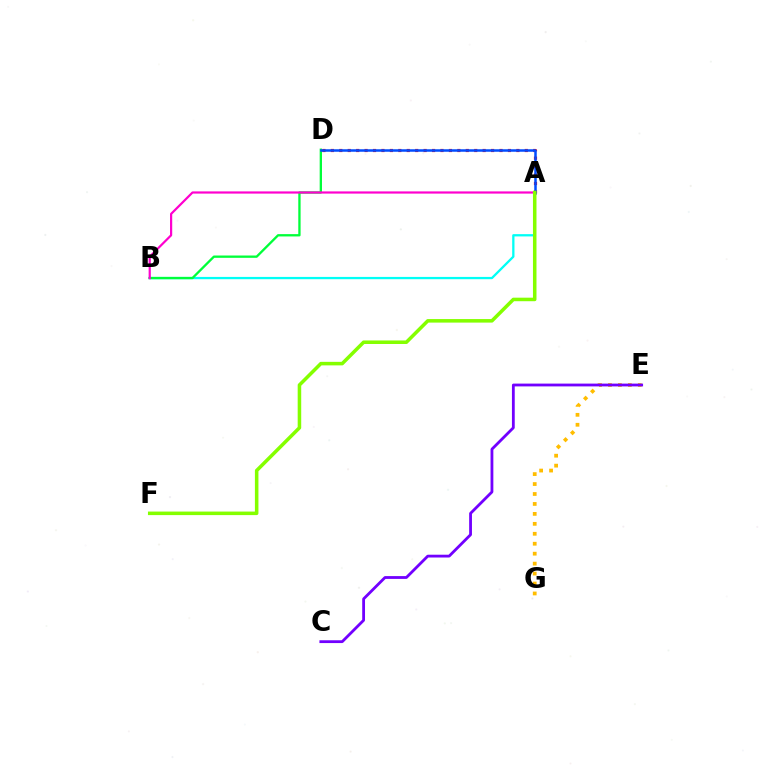{('A', 'B'): [{'color': '#00fff6', 'line_style': 'solid', 'thickness': 1.64}, {'color': '#ff00cf', 'line_style': 'solid', 'thickness': 1.59}], ('A', 'D'): [{'color': '#ff0000', 'line_style': 'dotted', 'thickness': 2.29}, {'color': '#004bff', 'line_style': 'solid', 'thickness': 1.81}], ('B', 'D'): [{'color': '#00ff39', 'line_style': 'solid', 'thickness': 1.67}], ('E', 'G'): [{'color': '#ffbd00', 'line_style': 'dotted', 'thickness': 2.7}], ('C', 'E'): [{'color': '#7200ff', 'line_style': 'solid', 'thickness': 2.02}], ('A', 'F'): [{'color': '#84ff00', 'line_style': 'solid', 'thickness': 2.54}]}